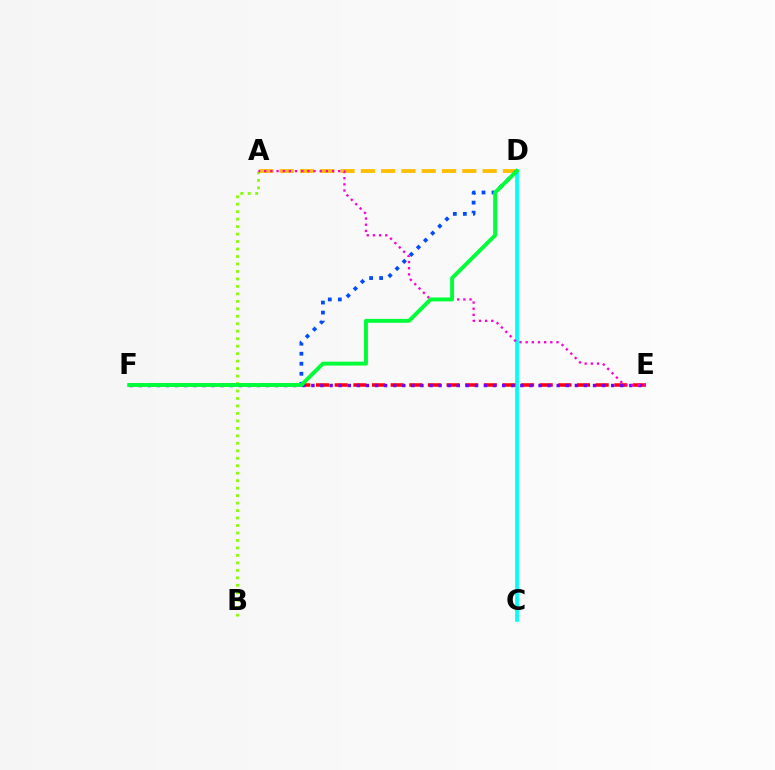{('C', 'D'): [{'color': '#00fff6', 'line_style': 'solid', 'thickness': 2.7}], ('E', 'F'): [{'color': '#ff0000', 'line_style': 'dashed', 'thickness': 2.53}, {'color': '#7200ff', 'line_style': 'dotted', 'thickness': 2.47}], ('A', 'B'): [{'color': '#84ff00', 'line_style': 'dotted', 'thickness': 2.03}], ('A', 'D'): [{'color': '#ffbd00', 'line_style': 'dashed', 'thickness': 2.76}], ('A', 'E'): [{'color': '#ff00cf', 'line_style': 'dotted', 'thickness': 1.68}], ('D', 'F'): [{'color': '#004bff', 'line_style': 'dotted', 'thickness': 2.72}, {'color': '#00ff39', 'line_style': 'solid', 'thickness': 2.82}]}